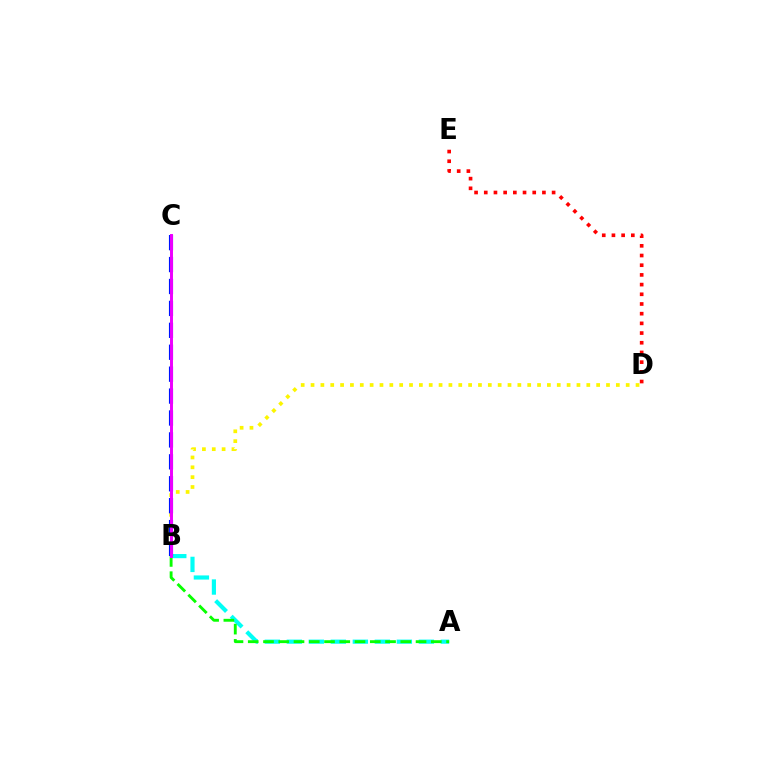{('A', 'B'): [{'color': '#00fff6', 'line_style': 'dashed', 'thickness': 2.99}, {'color': '#08ff00', 'line_style': 'dashed', 'thickness': 2.07}], ('B', 'D'): [{'color': '#fcf500', 'line_style': 'dotted', 'thickness': 2.68}], ('B', 'C'): [{'color': '#0010ff', 'line_style': 'dashed', 'thickness': 2.98}, {'color': '#ee00ff', 'line_style': 'solid', 'thickness': 2.13}], ('D', 'E'): [{'color': '#ff0000', 'line_style': 'dotted', 'thickness': 2.63}]}